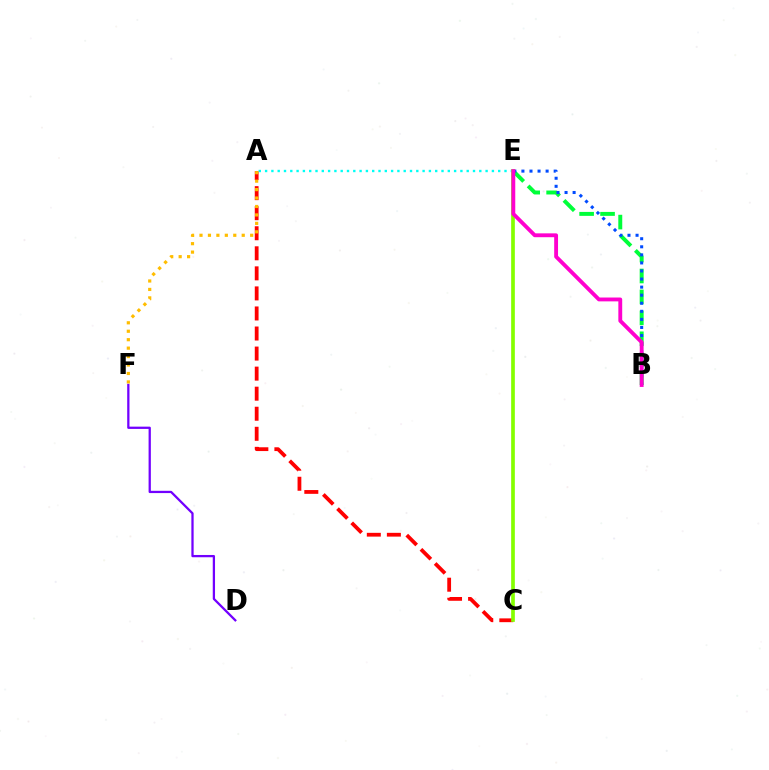{('B', 'E'): [{'color': '#00ff39', 'line_style': 'dashed', 'thickness': 2.84}, {'color': '#004bff', 'line_style': 'dotted', 'thickness': 2.19}, {'color': '#ff00cf', 'line_style': 'solid', 'thickness': 2.77}], ('A', 'C'): [{'color': '#ff0000', 'line_style': 'dashed', 'thickness': 2.72}], ('A', 'E'): [{'color': '#00fff6', 'line_style': 'dotted', 'thickness': 1.71}], ('C', 'E'): [{'color': '#84ff00', 'line_style': 'solid', 'thickness': 2.66}], ('A', 'F'): [{'color': '#ffbd00', 'line_style': 'dotted', 'thickness': 2.29}], ('D', 'F'): [{'color': '#7200ff', 'line_style': 'solid', 'thickness': 1.63}]}